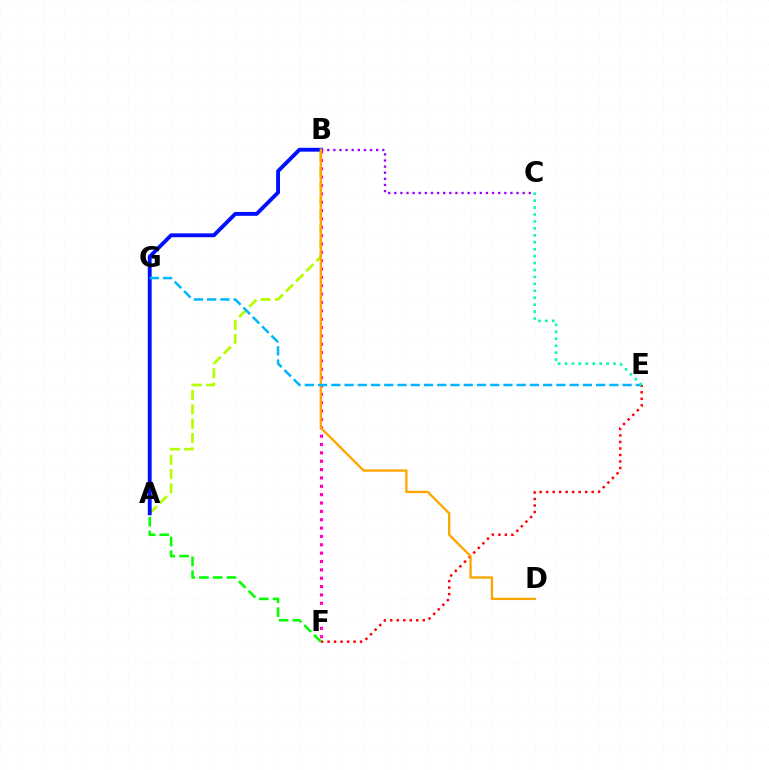{('A', 'B'): [{'color': '#b3ff00', 'line_style': 'dashed', 'thickness': 1.95}, {'color': '#0010ff', 'line_style': 'solid', 'thickness': 2.79}], ('B', 'F'): [{'color': '#ff00bd', 'line_style': 'dotted', 'thickness': 2.27}], ('E', 'F'): [{'color': '#ff0000', 'line_style': 'dotted', 'thickness': 1.77}], ('B', 'C'): [{'color': '#9b00ff', 'line_style': 'dotted', 'thickness': 1.66}], ('B', 'D'): [{'color': '#ffa500', 'line_style': 'solid', 'thickness': 1.69}], ('E', 'G'): [{'color': '#00b5ff', 'line_style': 'dashed', 'thickness': 1.8}], ('C', 'E'): [{'color': '#00ff9d', 'line_style': 'dotted', 'thickness': 1.88}], ('A', 'F'): [{'color': '#08ff00', 'line_style': 'dashed', 'thickness': 1.87}]}